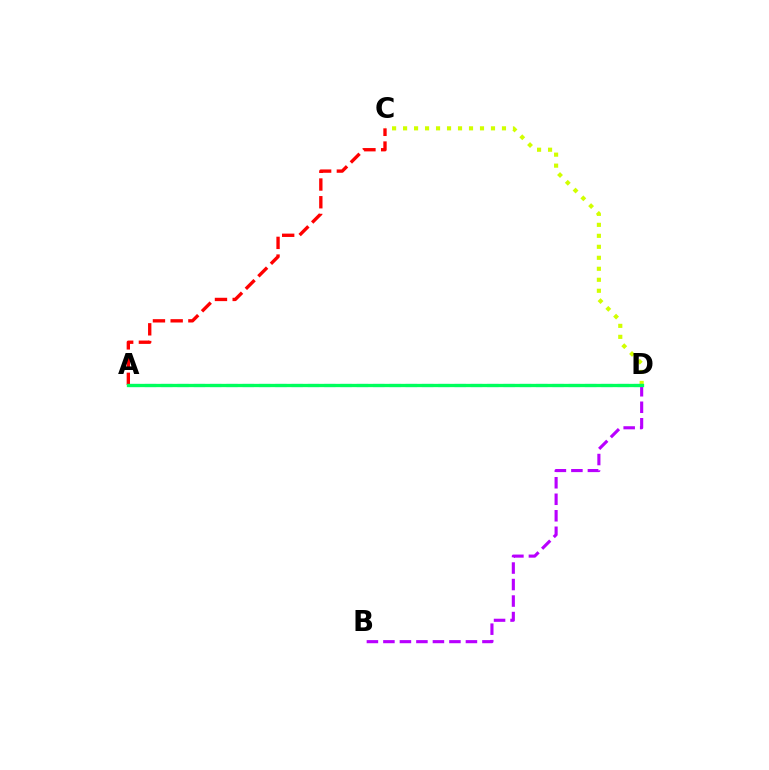{('C', 'D'): [{'color': '#d1ff00', 'line_style': 'dotted', 'thickness': 2.99}], ('A', 'D'): [{'color': '#0074ff', 'line_style': 'dashed', 'thickness': 2.21}, {'color': '#00ff5c', 'line_style': 'solid', 'thickness': 2.37}], ('A', 'C'): [{'color': '#ff0000', 'line_style': 'dashed', 'thickness': 2.41}], ('B', 'D'): [{'color': '#b900ff', 'line_style': 'dashed', 'thickness': 2.24}]}